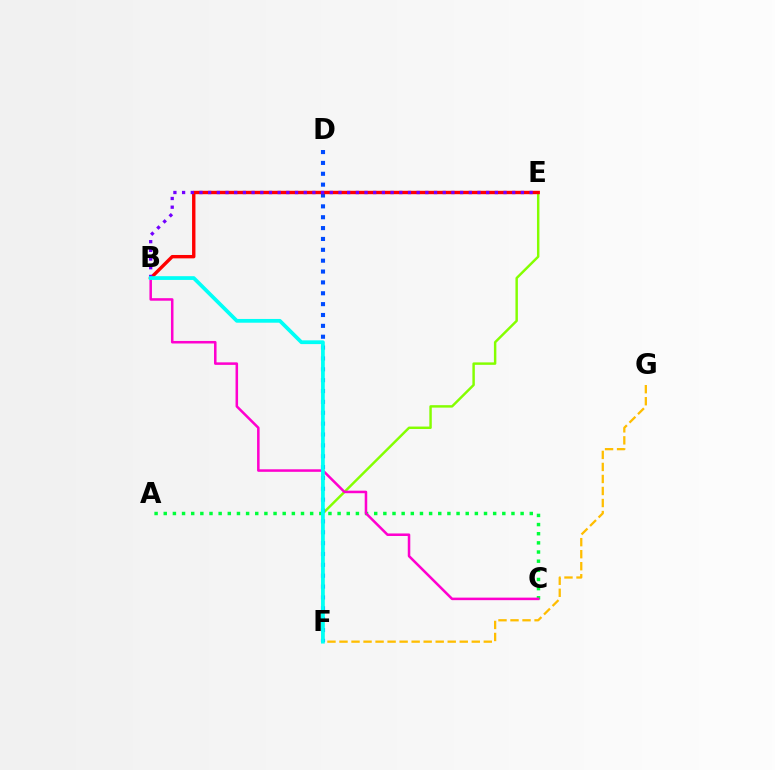{('E', 'F'): [{'color': '#84ff00', 'line_style': 'solid', 'thickness': 1.76}], ('A', 'C'): [{'color': '#00ff39', 'line_style': 'dotted', 'thickness': 2.49}], ('F', 'G'): [{'color': '#ffbd00', 'line_style': 'dashed', 'thickness': 1.63}], ('D', 'F'): [{'color': '#004bff', 'line_style': 'dotted', 'thickness': 2.95}], ('B', 'E'): [{'color': '#ff0000', 'line_style': 'solid', 'thickness': 2.44}, {'color': '#7200ff', 'line_style': 'dotted', 'thickness': 2.36}], ('B', 'C'): [{'color': '#ff00cf', 'line_style': 'solid', 'thickness': 1.82}], ('B', 'F'): [{'color': '#00fff6', 'line_style': 'solid', 'thickness': 2.7}]}